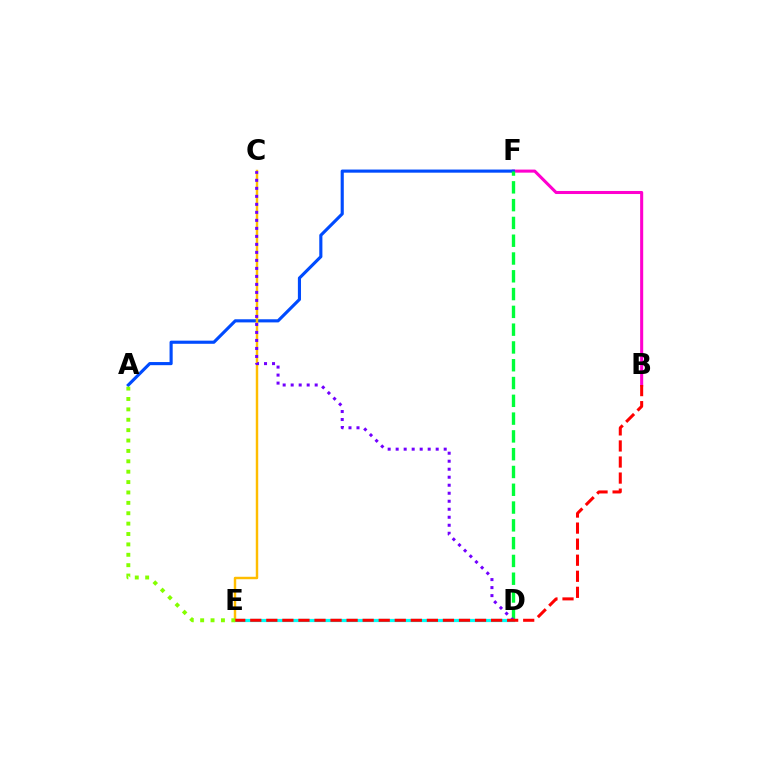{('B', 'F'): [{'color': '#ff00cf', 'line_style': 'solid', 'thickness': 2.2}], ('A', 'F'): [{'color': '#004bff', 'line_style': 'solid', 'thickness': 2.25}], ('D', 'E'): [{'color': '#00fff6', 'line_style': 'solid', 'thickness': 2.32}], ('C', 'E'): [{'color': '#ffbd00', 'line_style': 'solid', 'thickness': 1.77}], ('A', 'E'): [{'color': '#84ff00', 'line_style': 'dotted', 'thickness': 2.82}], ('D', 'F'): [{'color': '#00ff39', 'line_style': 'dashed', 'thickness': 2.42}], ('C', 'D'): [{'color': '#7200ff', 'line_style': 'dotted', 'thickness': 2.18}], ('B', 'E'): [{'color': '#ff0000', 'line_style': 'dashed', 'thickness': 2.18}]}